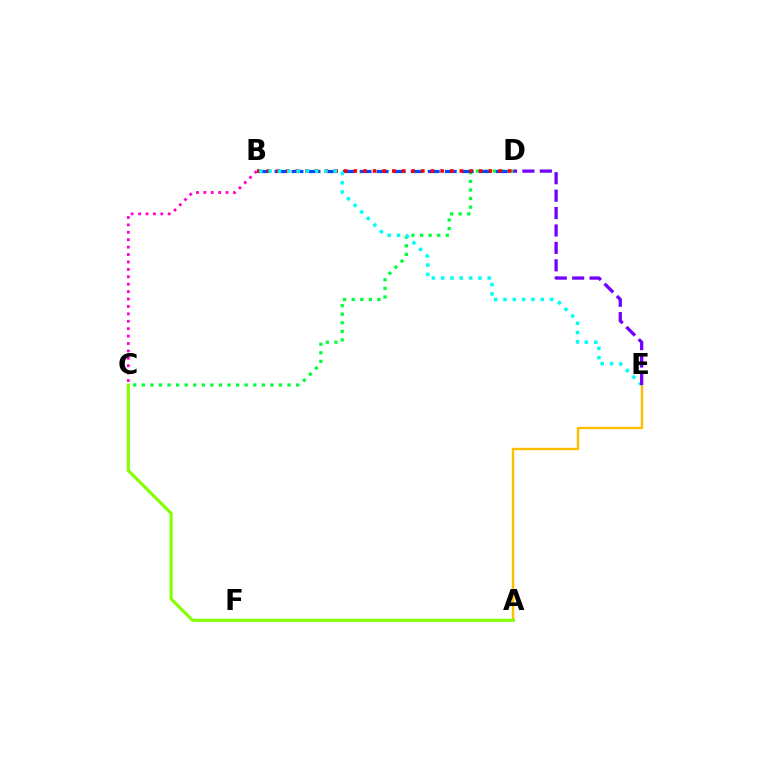{('B', 'C'): [{'color': '#ff00cf', 'line_style': 'dotted', 'thickness': 2.01}], ('C', 'D'): [{'color': '#00ff39', 'line_style': 'dotted', 'thickness': 2.33}], ('A', 'E'): [{'color': '#ffbd00', 'line_style': 'solid', 'thickness': 1.74}], ('B', 'D'): [{'color': '#004bff', 'line_style': 'dashed', 'thickness': 2.31}, {'color': '#ff0000', 'line_style': 'dotted', 'thickness': 2.62}], ('B', 'E'): [{'color': '#00fff6', 'line_style': 'dotted', 'thickness': 2.53}], ('A', 'C'): [{'color': '#84ff00', 'line_style': 'solid', 'thickness': 2.25}], ('D', 'E'): [{'color': '#7200ff', 'line_style': 'dashed', 'thickness': 2.37}]}